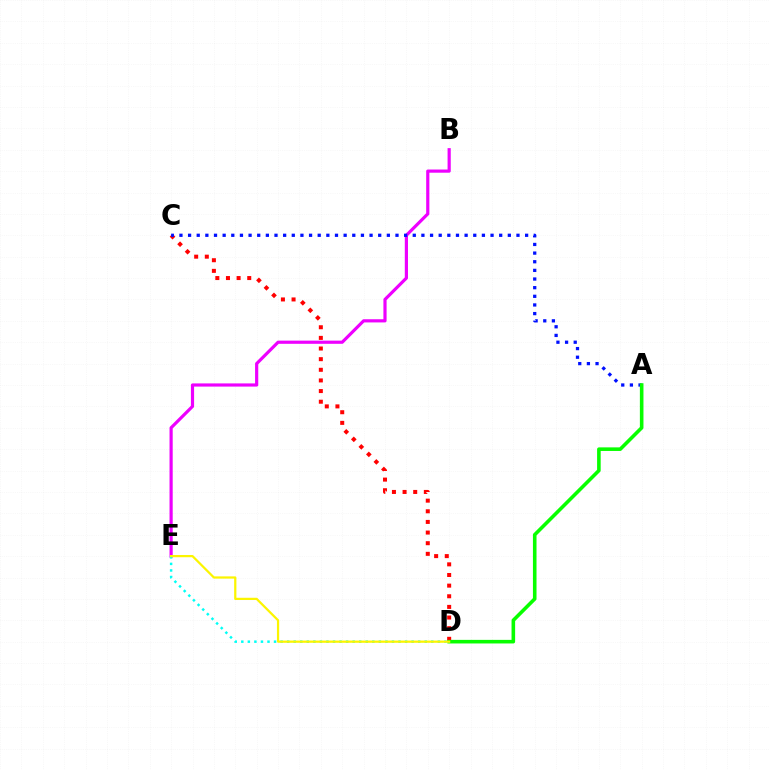{('B', 'E'): [{'color': '#ee00ff', 'line_style': 'solid', 'thickness': 2.29}], ('C', 'D'): [{'color': '#ff0000', 'line_style': 'dotted', 'thickness': 2.89}], ('A', 'C'): [{'color': '#0010ff', 'line_style': 'dotted', 'thickness': 2.35}], ('A', 'D'): [{'color': '#08ff00', 'line_style': 'solid', 'thickness': 2.58}], ('D', 'E'): [{'color': '#00fff6', 'line_style': 'dotted', 'thickness': 1.78}, {'color': '#fcf500', 'line_style': 'solid', 'thickness': 1.61}]}